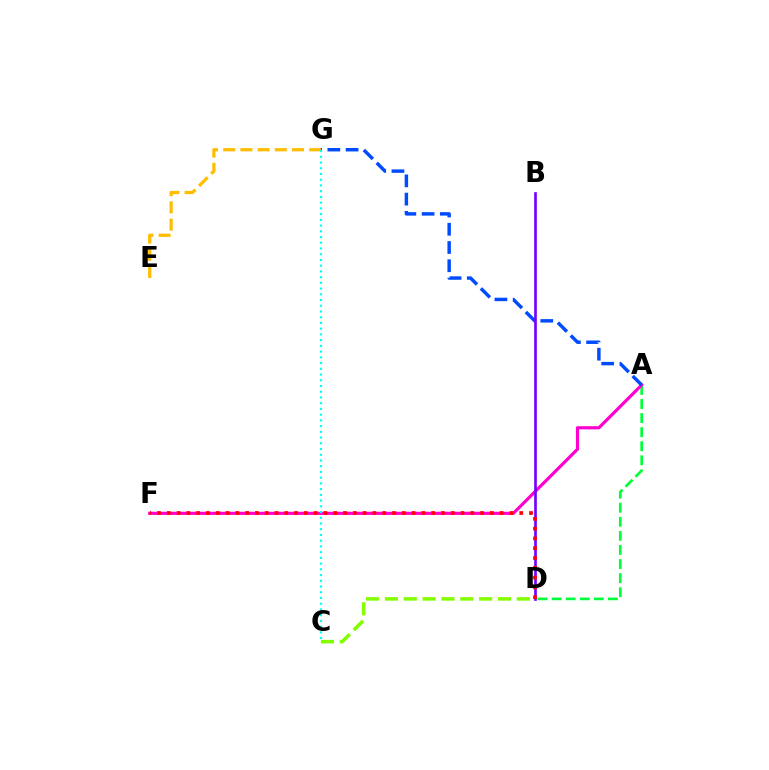{('E', 'G'): [{'color': '#ffbd00', 'line_style': 'dashed', 'thickness': 2.34}], ('A', 'D'): [{'color': '#00ff39', 'line_style': 'dashed', 'thickness': 1.91}], ('A', 'F'): [{'color': '#ff00cf', 'line_style': 'solid', 'thickness': 2.27}], ('C', 'D'): [{'color': '#84ff00', 'line_style': 'dashed', 'thickness': 2.56}], ('A', 'G'): [{'color': '#004bff', 'line_style': 'dashed', 'thickness': 2.48}], ('B', 'D'): [{'color': '#7200ff', 'line_style': 'solid', 'thickness': 1.91}], ('C', 'G'): [{'color': '#00fff6', 'line_style': 'dotted', 'thickness': 1.56}], ('D', 'F'): [{'color': '#ff0000', 'line_style': 'dotted', 'thickness': 2.66}]}